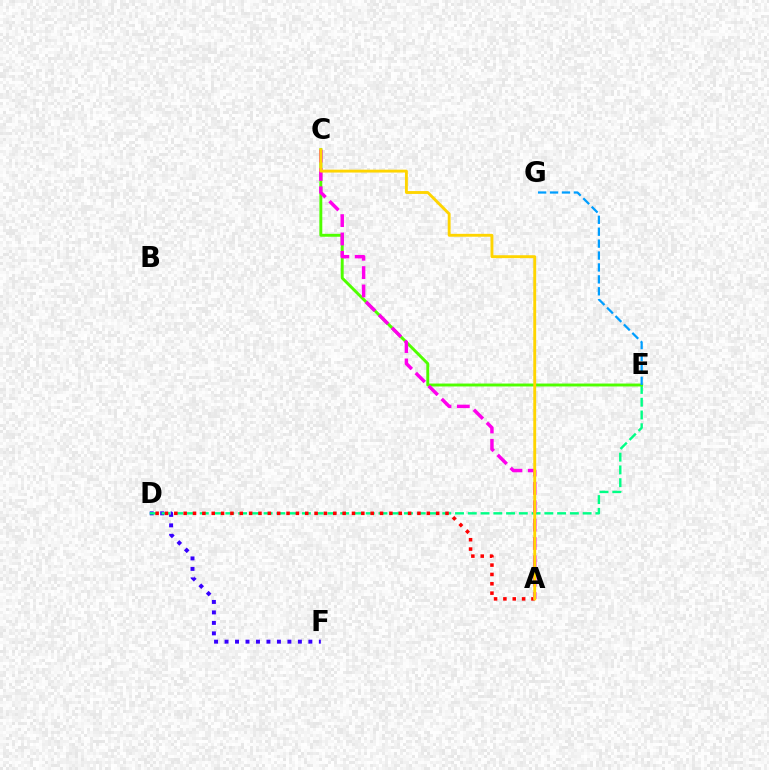{('D', 'F'): [{'color': '#3700ff', 'line_style': 'dotted', 'thickness': 2.85}], ('D', 'E'): [{'color': '#00ff86', 'line_style': 'dashed', 'thickness': 1.73}], ('C', 'E'): [{'color': '#4fff00', 'line_style': 'solid', 'thickness': 2.1}], ('A', 'D'): [{'color': '#ff0000', 'line_style': 'dotted', 'thickness': 2.54}], ('A', 'C'): [{'color': '#ff00ed', 'line_style': 'dashed', 'thickness': 2.49}, {'color': '#ffd500', 'line_style': 'solid', 'thickness': 2.07}], ('E', 'G'): [{'color': '#009eff', 'line_style': 'dashed', 'thickness': 1.62}]}